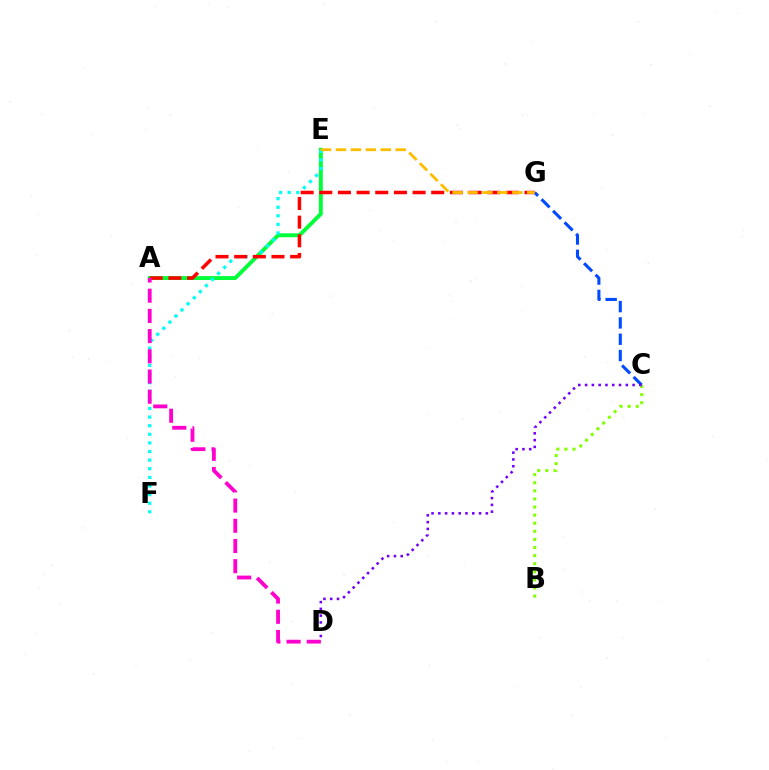{('A', 'E'): [{'color': '#00ff39', 'line_style': 'solid', 'thickness': 2.81}], ('C', 'G'): [{'color': '#004bff', 'line_style': 'dashed', 'thickness': 2.22}], ('E', 'F'): [{'color': '#00fff6', 'line_style': 'dotted', 'thickness': 2.34}], ('B', 'C'): [{'color': '#84ff00', 'line_style': 'dotted', 'thickness': 2.2}], ('A', 'G'): [{'color': '#ff0000', 'line_style': 'dashed', 'thickness': 2.53}], ('C', 'D'): [{'color': '#7200ff', 'line_style': 'dotted', 'thickness': 1.84}], ('A', 'D'): [{'color': '#ff00cf', 'line_style': 'dashed', 'thickness': 2.75}], ('E', 'G'): [{'color': '#ffbd00', 'line_style': 'dashed', 'thickness': 2.03}]}